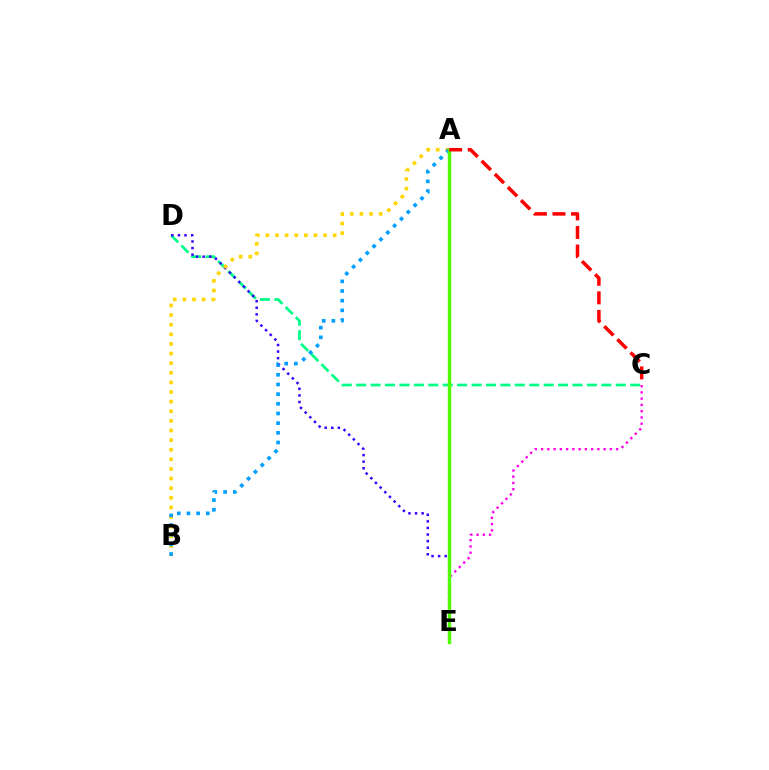{('C', 'D'): [{'color': '#00ff86', 'line_style': 'dashed', 'thickness': 1.96}], ('D', 'E'): [{'color': '#3700ff', 'line_style': 'dotted', 'thickness': 1.79}], ('C', 'E'): [{'color': '#ff00ed', 'line_style': 'dotted', 'thickness': 1.7}], ('A', 'B'): [{'color': '#ffd500', 'line_style': 'dotted', 'thickness': 2.61}, {'color': '#009eff', 'line_style': 'dotted', 'thickness': 2.63}], ('A', 'E'): [{'color': '#4fff00', 'line_style': 'solid', 'thickness': 2.46}], ('A', 'C'): [{'color': '#ff0000', 'line_style': 'dashed', 'thickness': 2.52}]}